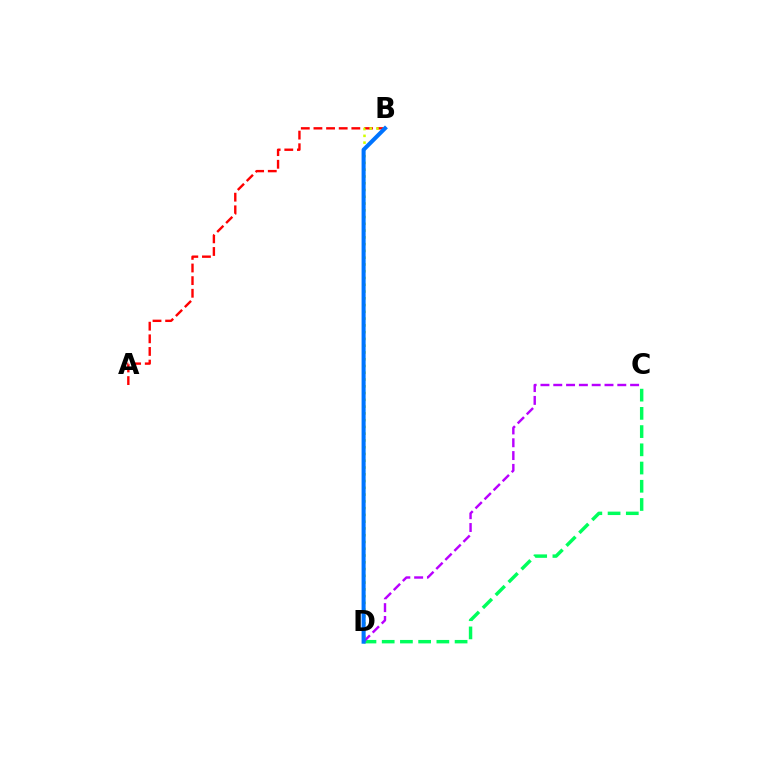{('A', 'B'): [{'color': '#ff0000', 'line_style': 'dashed', 'thickness': 1.72}], ('C', 'D'): [{'color': '#00ff5c', 'line_style': 'dashed', 'thickness': 2.48}, {'color': '#b900ff', 'line_style': 'dashed', 'thickness': 1.74}], ('B', 'D'): [{'color': '#d1ff00', 'line_style': 'dotted', 'thickness': 1.84}, {'color': '#0074ff', 'line_style': 'solid', 'thickness': 2.92}]}